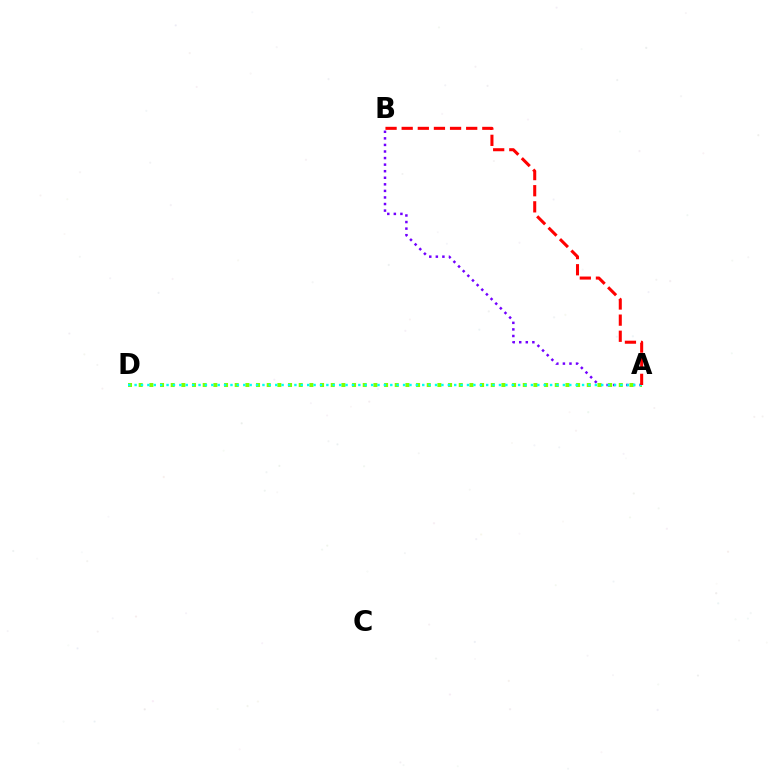{('A', 'B'): [{'color': '#7200ff', 'line_style': 'dotted', 'thickness': 1.78}, {'color': '#ff0000', 'line_style': 'dashed', 'thickness': 2.19}], ('A', 'D'): [{'color': '#84ff00', 'line_style': 'dotted', 'thickness': 2.9}, {'color': '#00fff6', 'line_style': 'dotted', 'thickness': 1.74}]}